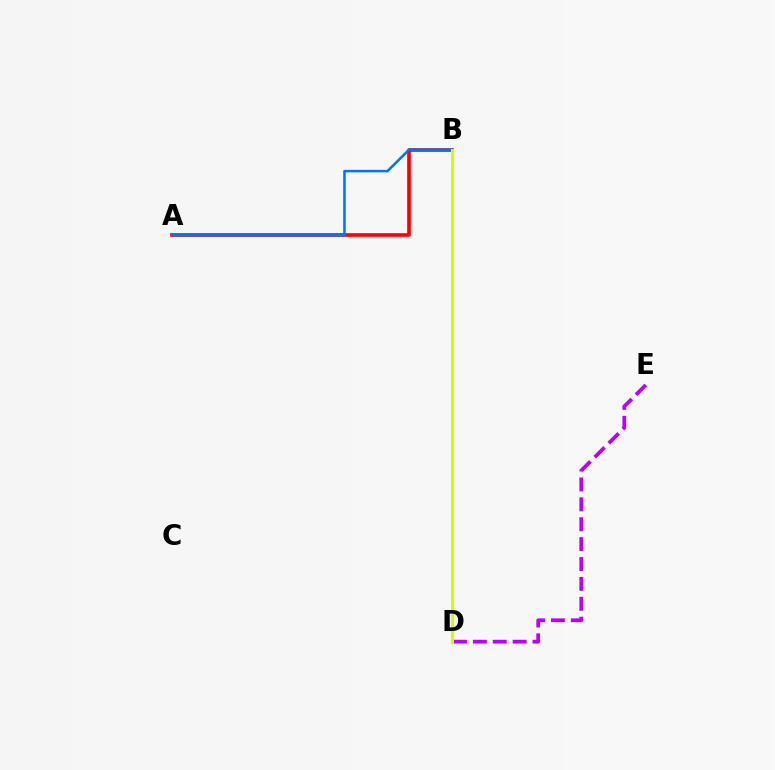{('B', 'D'): [{'color': '#00ff5c', 'line_style': 'dashed', 'thickness': 1.83}, {'color': '#d1ff00', 'line_style': 'solid', 'thickness': 2.21}], ('A', 'B'): [{'color': '#ff0000', 'line_style': 'solid', 'thickness': 2.63}, {'color': '#0074ff', 'line_style': 'solid', 'thickness': 1.82}], ('D', 'E'): [{'color': '#b900ff', 'line_style': 'dashed', 'thickness': 2.7}]}